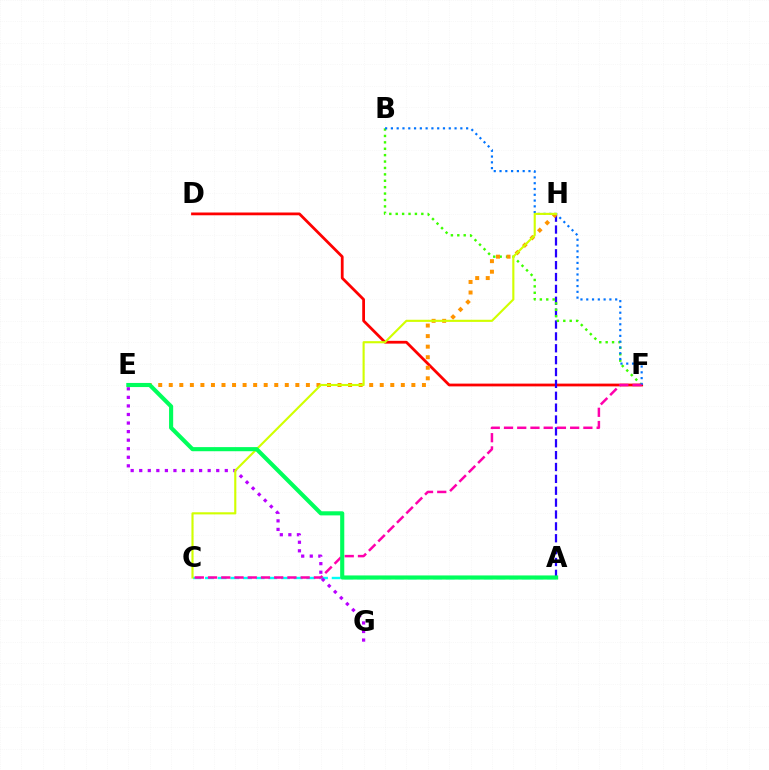{('D', 'F'): [{'color': '#ff0000', 'line_style': 'solid', 'thickness': 2.0}], ('A', 'H'): [{'color': '#2500ff', 'line_style': 'dashed', 'thickness': 1.61}], ('A', 'C'): [{'color': '#00fff6', 'line_style': 'dashed', 'thickness': 1.72}], ('B', 'F'): [{'color': '#3dff00', 'line_style': 'dotted', 'thickness': 1.74}, {'color': '#0074ff', 'line_style': 'dotted', 'thickness': 1.57}], ('E', 'H'): [{'color': '#ff9400', 'line_style': 'dotted', 'thickness': 2.87}], ('E', 'G'): [{'color': '#b900ff', 'line_style': 'dotted', 'thickness': 2.32}], ('C', 'F'): [{'color': '#ff00ac', 'line_style': 'dashed', 'thickness': 1.8}], ('C', 'H'): [{'color': '#d1ff00', 'line_style': 'solid', 'thickness': 1.53}], ('A', 'E'): [{'color': '#00ff5c', 'line_style': 'solid', 'thickness': 2.96}]}